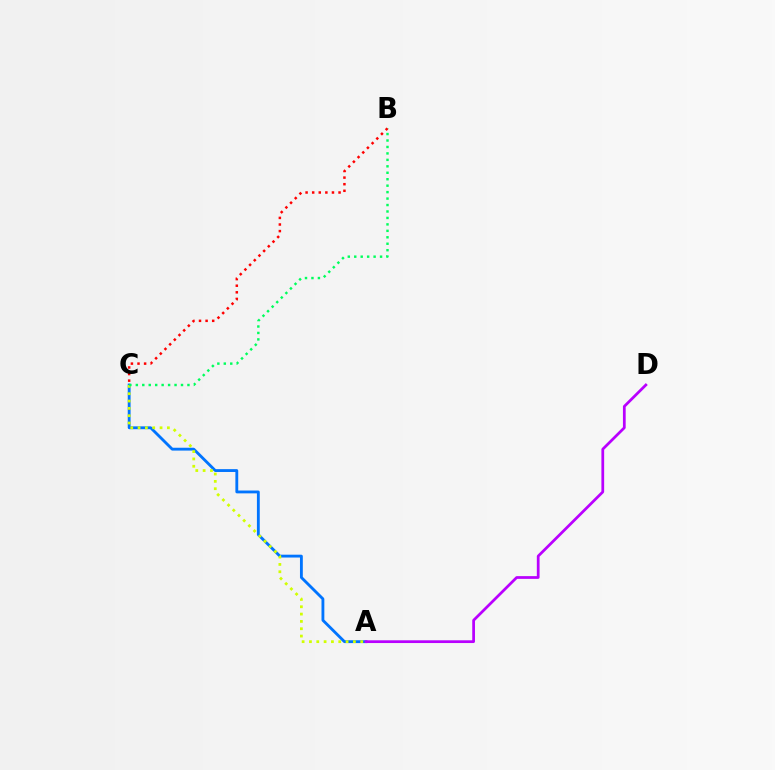{('A', 'C'): [{'color': '#0074ff', 'line_style': 'solid', 'thickness': 2.04}, {'color': '#d1ff00', 'line_style': 'dotted', 'thickness': 1.99}], ('B', 'C'): [{'color': '#00ff5c', 'line_style': 'dotted', 'thickness': 1.75}, {'color': '#ff0000', 'line_style': 'dotted', 'thickness': 1.79}], ('A', 'D'): [{'color': '#b900ff', 'line_style': 'solid', 'thickness': 1.97}]}